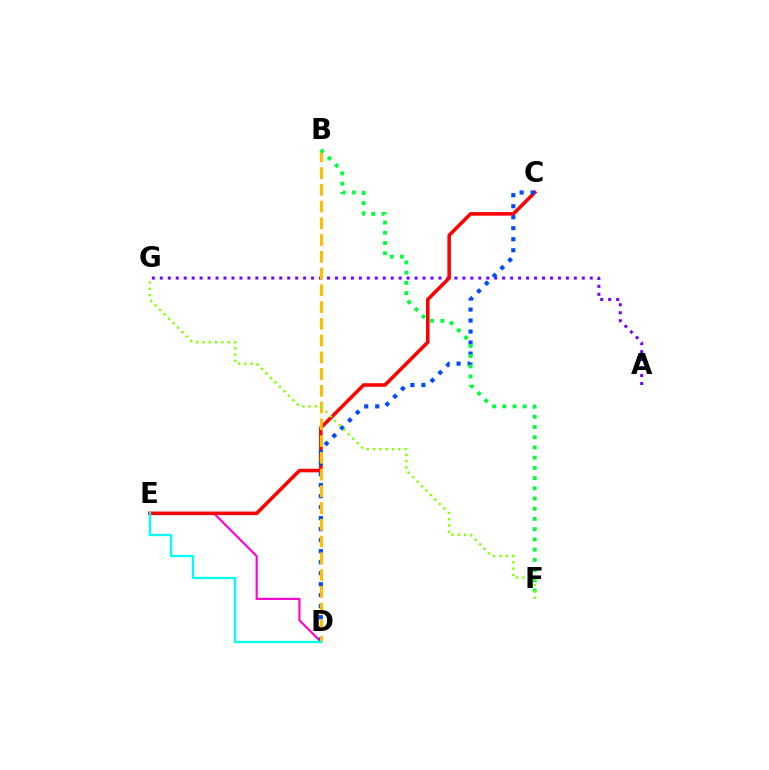{('A', 'G'): [{'color': '#7200ff', 'line_style': 'dotted', 'thickness': 2.16}], ('D', 'E'): [{'color': '#ff00cf', 'line_style': 'solid', 'thickness': 1.53}, {'color': '#00fff6', 'line_style': 'solid', 'thickness': 1.66}], ('C', 'E'): [{'color': '#ff0000', 'line_style': 'solid', 'thickness': 2.56}], ('C', 'D'): [{'color': '#004bff', 'line_style': 'dotted', 'thickness': 2.99}], ('B', 'D'): [{'color': '#ffbd00', 'line_style': 'dashed', 'thickness': 2.28}], ('B', 'F'): [{'color': '#00ff39', 'line_style': 'dotted', 'thickness': 2.77}], ('F', 'G'): [{'color': '#84ff00', 'line_style': 'dotted', 'thickness': 1.72}]}